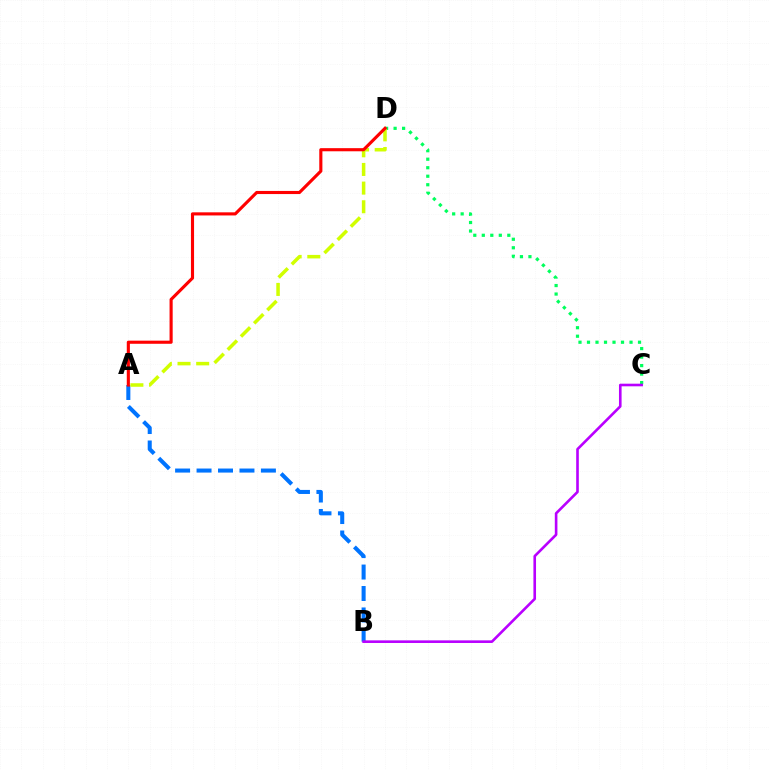{('A', 'B'): [{'color': '#0074ff', 'line_style': 'dashed', 'thickness': 2.91}], ('C', 'D'): [{'color': '#00ff5c', 'line_style': 'dotted', 'thickness': 2.31}], ('A', 'D'): [{'color': '#d1ff00', 'line_style': 'dashed', 'thickness': 2.54}, {'color': '#ff0000', 'line_style': 'solid', 'thickness': 2.25}], ('B', 'C'): [{'color': '#b900ff', 'line_style': 'solid', 'thickness': 1.88}]}